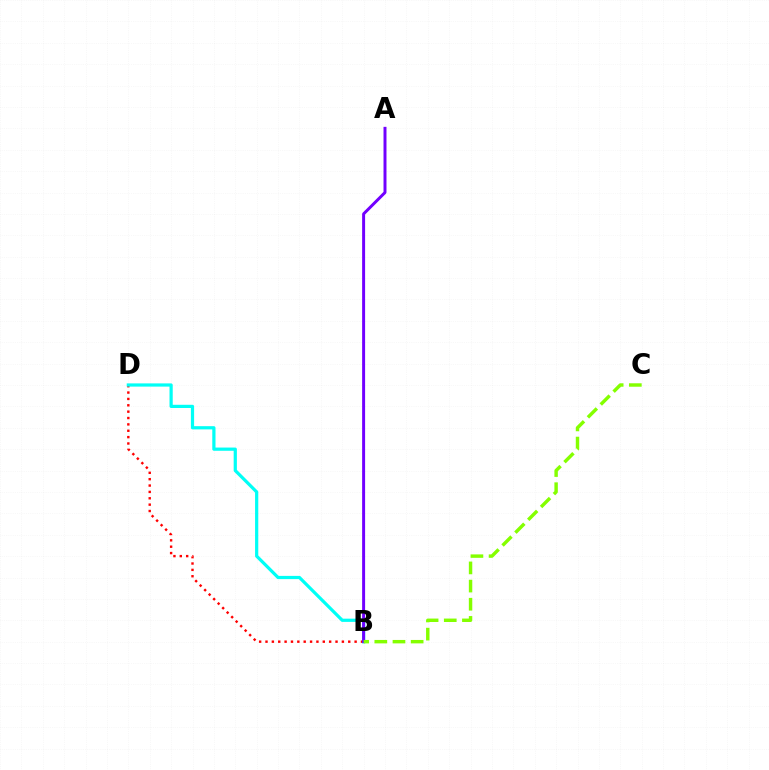{('B', 'D'): [{'color': '#ff0000', 'line_style': 'dotted', 'thickness': 1.73}, {'color': '#00fff6', 'line_style': 'solid', 'thickness': 2.32}], ('A', 'B'): [{'color': '#7200ff', 'line_style': 'solid', 'thickness': 2.14}], ('B', 'C'): [{'color': '#84ff00', 'line_style': 'dashed', 'thickness': 2.47}]}